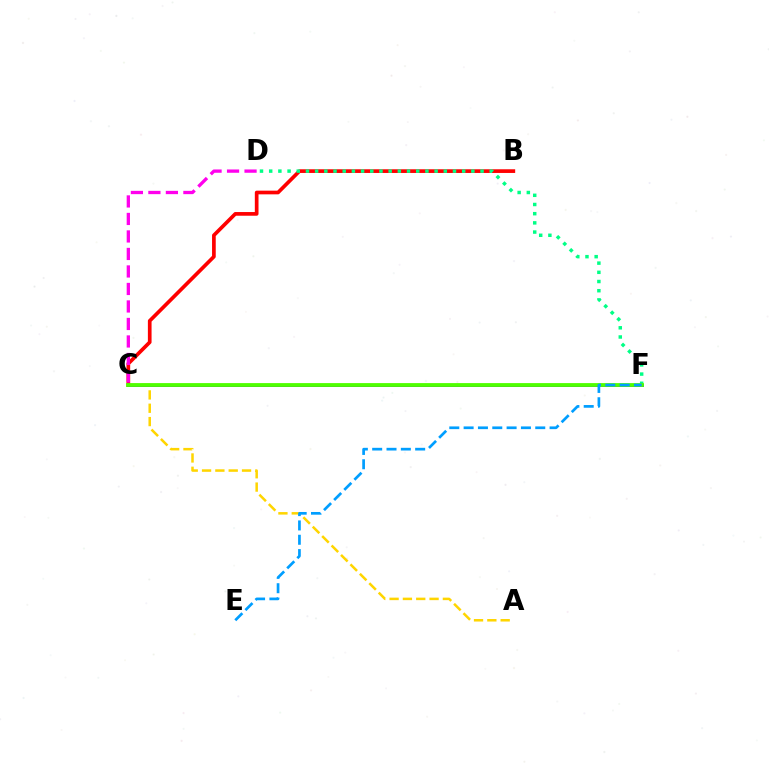{('B', 'C'): [{'color': '#ff0000', 'line_style': 'solid', 'thickness': 2.66}], ('A', 'C'): [{'color': '#ffd500', 'line_style': 'dashed', 'thickness': 1.81}], ('D', 'F'): [{'color': '#00ff86', 'line_style': 'dotted', 'thickness': 2.5}], ('C', 'D'): [{'color': '#ff00ed', 'line_style': 'dashed', 'thickness': 2.38}], ('C', 'F'): [{'color': '#3700ff', 'line_style': 'solid', 'thickness': 2.06}, {'color': '#4fff00', 'line_style': 'solid', 'thickness': 2.74}], ('E', 'F'): [{'color': '#009eff', 'line_style': 'dashed', 'thickness': 1.95}]}